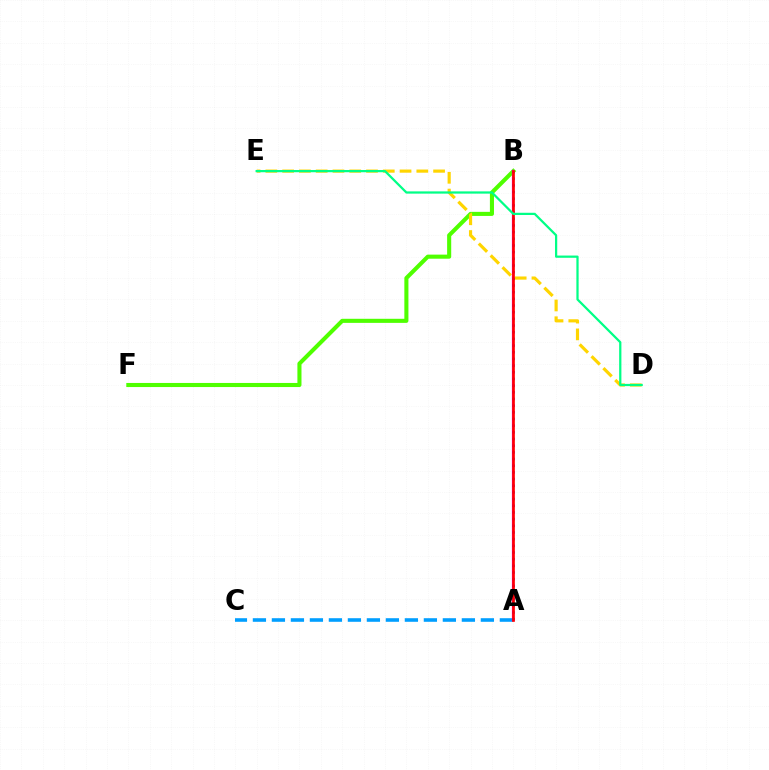{('A', 'C'): [{'color': '#009eff', 'line_style': 'dashed', 'thickness': 2.58}], ('B', 'F'): [{'color': '#4fff00', 'line_style': 'solid', 'thickness': 2.94}], ('A', 'B'): [{'color': '#ff00ed', 'line_style': 'solid', 'thickness': 1.6}, {'color': '#3700ff', 'line_style': 'dotted', 'thickness': 1.81}, {'color': '#ff0000', 'line_style': 'solid', 'thickness': 1.92}], ('D', 'E'): [{'color': '#ffd500', 'line_style': 'dashed', 'thickness': 2.28}, {'color': '#00ff86', 'line_style': 'solid', 'thickness': 1.61}]}